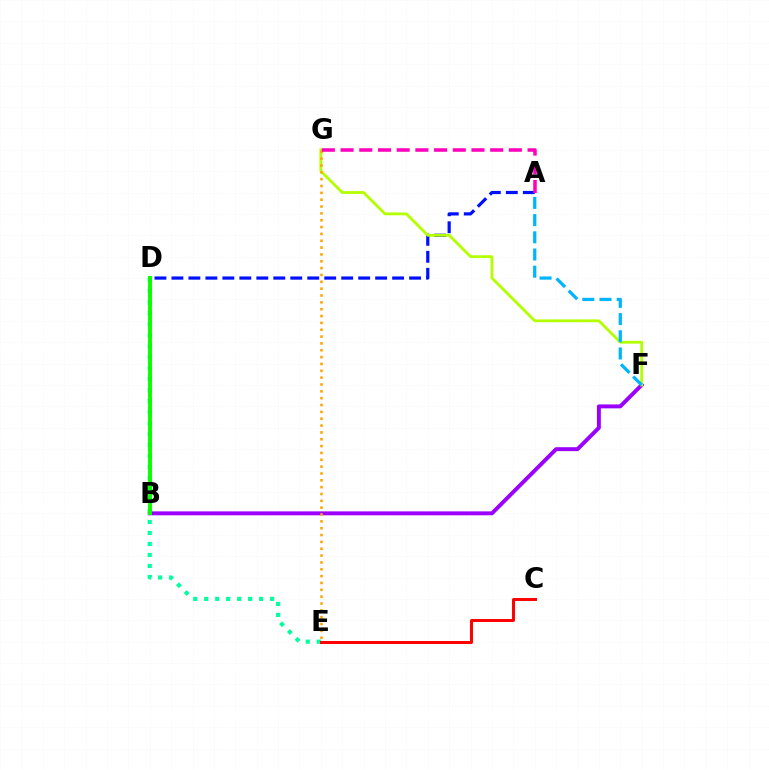{('B', 'F'): [{'color': '#9b00ff', 'line_style': 'solid', 'thickness': 2.83}], ('A', 'D'): [{'color': '#0010ff', 'line_style': 'dashed', 'thickness': 2.31}], ('F', 'G'): [{'color': '#b3ff00', 'line_style': 'solid', 'thickness': 2.02}], ('D', 'E'): [{'color': '#00ff9d', 'line_style': 'dotted', 'thickness': 2.98}], ('C', 'E'): [{'color': '#ff0000', 'line_style': 'solid', 'thickness': 2.13}], ('B', 'D'): [{'color': '#08ff00', 'line_style': 'solid', 'thickness': 2.83}], ('A', 'F'): [{'color': '#00b5ff', 'line_style': 'dashed', 'thickness': 2.34}], ('E', 'G'): [{'color': '#ffa500', 'line_style': 'dotted', 'thickness': 1.86}], ('A', 'G'): [{'color': '#ff00bd', 'line_style': 'dashed', 'thickness': 2.54}]}